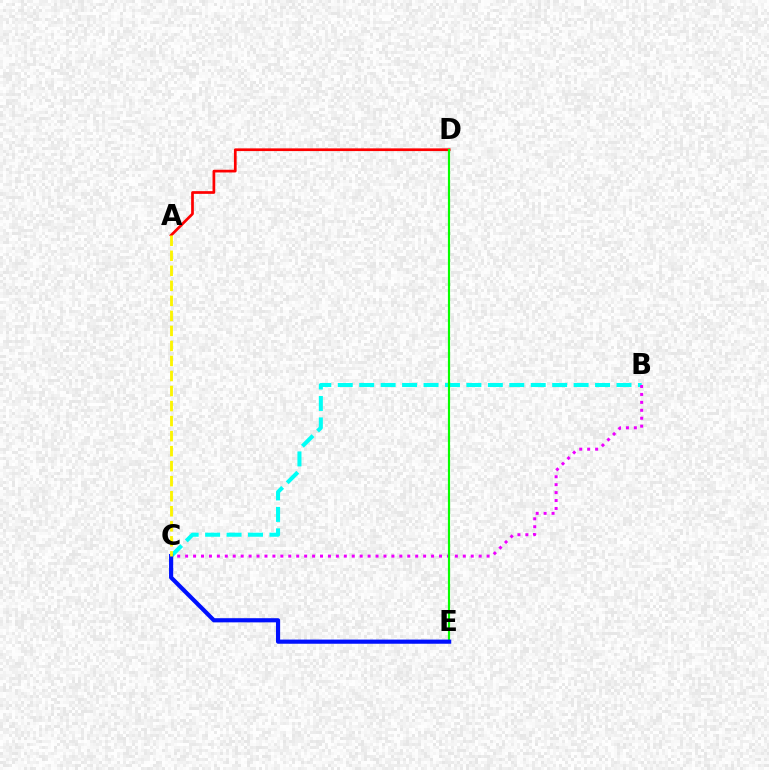{('A', 'D'): [{'color': '#ff0000', 'line_style': 'solid', 'thickness': 1.95}], ('B', 'C'): [{'color': '#00fff6', 'line_style': 'dashed', 'thickness': 2.91}, {'color': '#ee00ff', 'line_style': 'dotted', 'thickness': 2.16}], ('D', 'E'): [{'color': '#08ff00', 'line_style': 'solid', 'thickness': 1.57}], ('C', 'E'): [{'color': '#0010ff', 'line_style': 'solid', 'thickness': 2.99}], ('A', 'C'): [{'color': '#fcf500', 'line_style': 'dashed', 'thickness': 2.04}]}